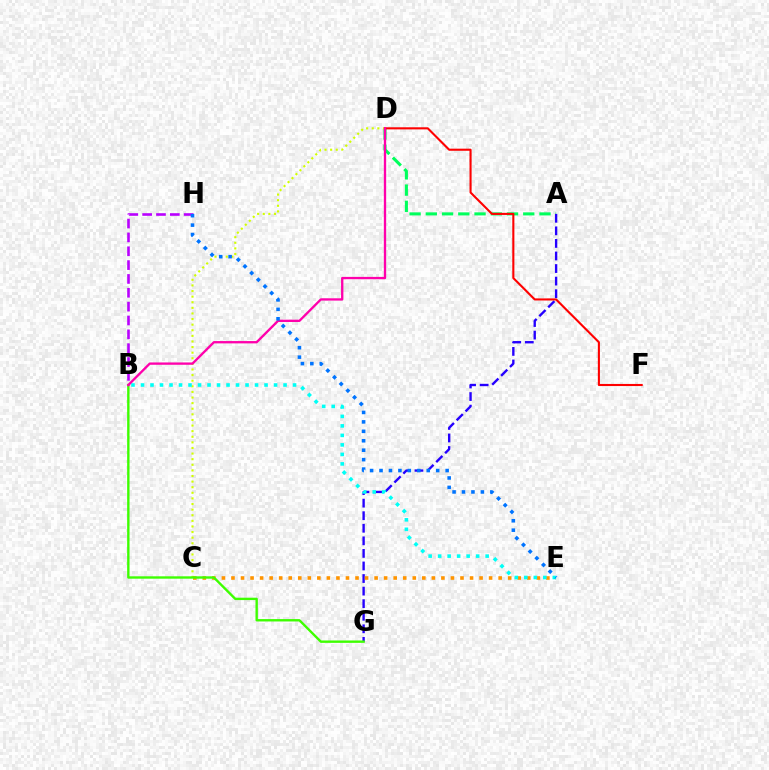{('A', 'D'): [{'color': '#00ff5c', 'line_style': 'dashed', 'thickness': 2.21}], ('A', 'G'): [{'color': '#2500ff', 'line_style': 'dashed', 'thickness': 1.71}], ('C', 'D'): [{'color': '#d1ff00', 'line_style': 'dotted', 'thickness': 1.52}], ('C', 'E'): [{'color': '#ff9400', 'line_style': 'dotted', 'thickness': 2.59}], ('B', 'E'): [{'color': '#00fff6', 'line_style': 'dotted', 'thickness': 2.58}], ('D', 'F'): [{'color': '#ff0000', 'line_style': 'solid', 'thickness': 1.51}], ('B', 'G'): [{'color': '#3dff00', 'line_style': 'solid', 'thickness': 1.71}], ('B', 'H'): [{'color': '#b900ff', 'line_style': 'dashed', 'thickness': 1.88}], ('B', 'D'): [{'color': '#ff00ac', 'line_style': 'solid', 'thickness': 1.67}], ('E', 'H'): [{'color': '#0074ff', 'line_style': 'dotted', 'thickness': 2.57}]}